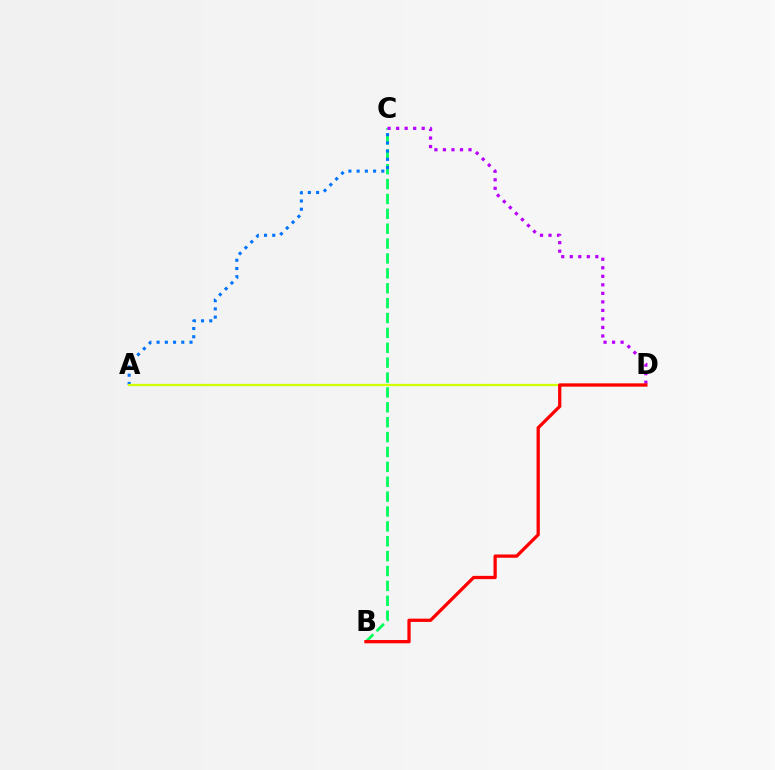{('B', 'C'): [{'color': '#00ff5c', 'line_style': 'dashed', 'thickness': 2.02}], ('A', 'C'): [{'color': '#0074ff', 'line_style': 'dotted', 'thickness': 2.24}], ('C', 'D'): [{'color': '#b900ff', 'line_style': 'dotted', 'thickness': 2.32}], ('A', 'D'): [{'color': '#d1ff00', 'line_style': 'solid', 'thickness': 1.63}], ('B', 'D'): [{'color': '#ff0000', 'line_style': 'solid', 'thickness': 2.36}]}